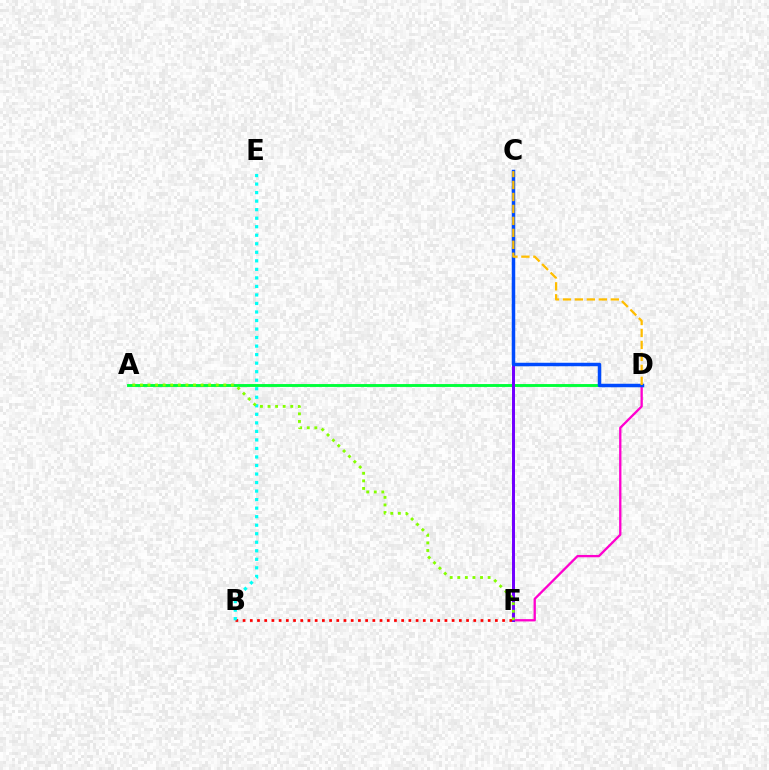{('D', 'F'): [{'color': '#ff00cf', 'line_style': 'solid', 'thickness': 1.66}], ('A', 'D'): [{'color': '#00ff39', 'line_style': 'solid', 'thickness': 2.08}], ('B', 'F'): [{'color': '#ff0000', 'line_style': 'dotted', 'thickness': 1.96}], ('B', 'E'): [{'color': '#00fff6', 'line_style': 'dotted', 'thickness': 2.32}], ('C', 'F'): [{'color': '#7200ff', 'line_style': 'solid', 'thickness': 2.15}], ('C', 'D'): [{'color': '#004bff', 'line_style': 'solid', 'thickness': 2.5}, {'color': '#ffbd00', 'line_style': 'dashed', 'thickness': 1.63}], ('A', 'F'): [{'color': '#84ff00', 'line_style': 'dotted', 'thickness': 2.06}]}